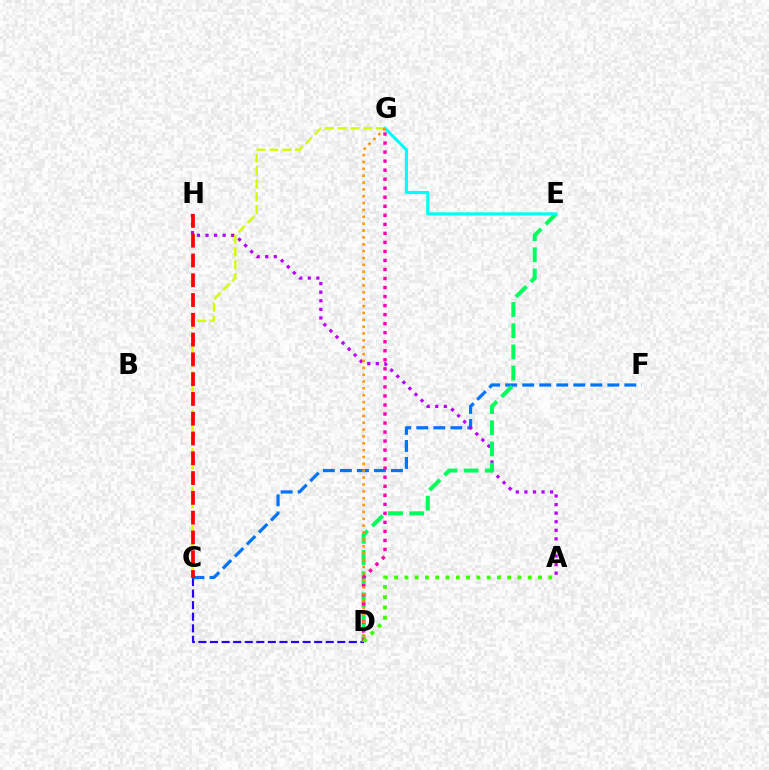{('C', 'D'): [{'color': '#2500ff', 'line_style': 'dashed', 'thickness': 1.57}], ('C', 'F'): [{'color': '#0074ff', 'line_style': 'dashed', 'thickness': 2.31}], ('A', 'H'): [{'color': '#b900ff', 'line_style': 'dotted', 'thickness': 2.33}], ('D', 'E'): [{'color': '#00ff5c', 'line_style': 'dashed', 'thickness': 2.88}], ('C', 'G'): [{'color': '#d1ff00', 'line_style': 'dashed', 'thickness': 1.74}], ('D', 'G'): [{'color': '#ff00ac', 'line_style': 'dotted', 'thickness': 2.45}, {'color': '#ff9400', 'line_style': 'dotted', 'thickness': 1.86}], ('C', 'H'): [{'color': '#ff0000', 'line_style': 'dashed', 'thickness': 2.69}], ('E', 'G'): [{'color': '#00fff6', 'line_style': 'solid', 'thickness': 2.25}], ('A', 'D'): [{'color': '#3dff00', 'line_style': 'dotted', 'thickness': 2.79}]}